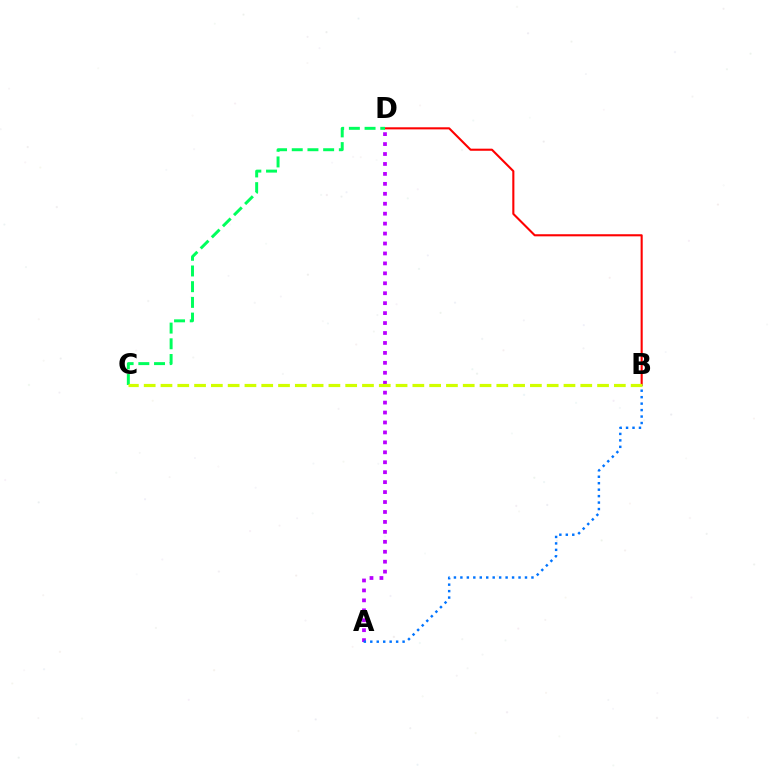{('B', 'D'): [{'color': '#ff0000', 'line_style': 'solid', 'thickness': 1.51}], ('C', 'D'): [{'color': '#00ff5c', 'line_style': 'dashed', 'thickness': 2.13}], ('A', 'D'): [{'color': '#b900ff', 'line_style': 'dotted', 'thickness': 2.7}], ('A', 'B'): [{'color': '#0074ff', 'line_style': 'dotted', 'thickness': 1.76}], ('B', 'C'): [{'color': '#d1ff00', 'line_style': 'dashed', 'thickness': 2.28}]}